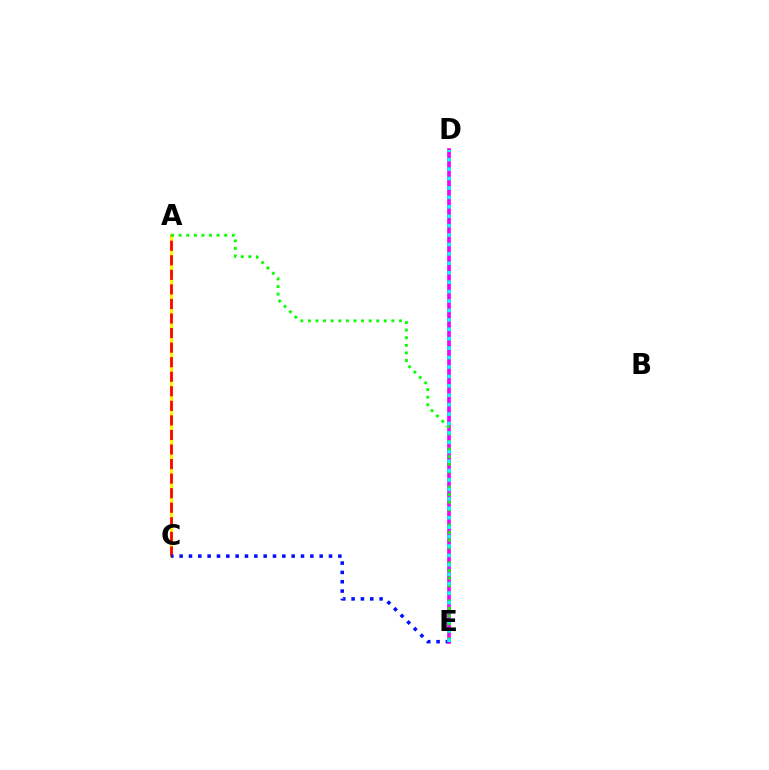{('A', 'C'): [{'color': '#fcf500', 'line_style': 'solid', 'thickness': 2.24}, {'color': '#ff0000', 'line_style': 'dashed', 'thickness': 1.98}], ('C', 'E'): [{'color': '#0010ff', 'line_style': 'dotted', 'thickness': 2.54}], ('D', 'E'): [{'color': '#ee00ff', 'line_style': 'solid', 'thickness': 2.62}, {'color': '#00fff6', 'line_style': 'dotted', 'thickness': 2.56}], ('A', 'E'): [{'color': '#08ff00', 'line_style': 'dotted', 'thickness': 2.06}]}